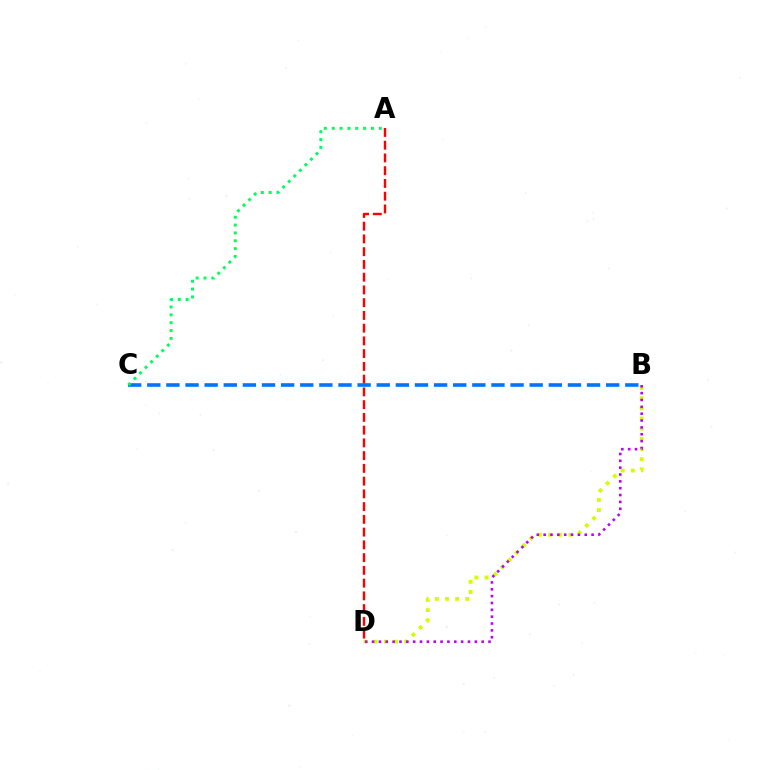{('B', 'D'): [{'color': '#d1ff00', 'line_style': 'dotted', 'thickness': 2.76}, {'color': '#b900ff', 'line_style': 'dotted', 'thickness': 1.86}], ('A', 'D'): [{'color': '#ff0000', 'line_style': 'dashed', 'thickness': 1.73}], ('B', 'C'): [{'color': '#0074ff', 'line_style': 'dashed', 'thickness': 2.6}], ('A', 'C'): [{'color': '#00ff5c', 'line_style': 'dotted', 'thickness': 2.13}]}